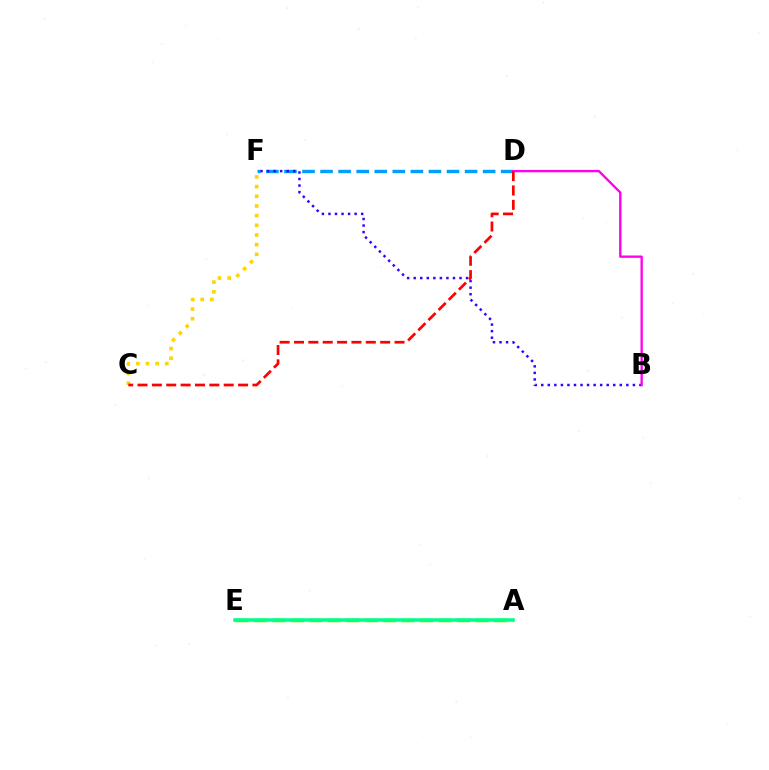{('D', 'F'): [{'color': '#009eff', 'line_style': 'dashed', 'thickness': 2.45}], ('B', 'F'): [{'color': '#3700ff', 'line_style': 'dotted', 'thickness': 1.78}], ('C', 'F'): [{'color': '#ffd500', 'line_style': 'dotted', 'thickness': 2.63}], ('A', 'E'): [{'color': '#4fff00', 'line_style': 'dashed', 'thickness': 2.51}, {'color': '#00ff86', 'line_style': 'solid', 'thickness': 2.55}], ('B', 'D'): [{'color': '#ff00ed', 'line_style': 'solid', 'thickness': 1.69}], ('C', 'D'): [{'color': '#ff0000', 'line_style': 'dashed', 'thickness': 1.95}]}